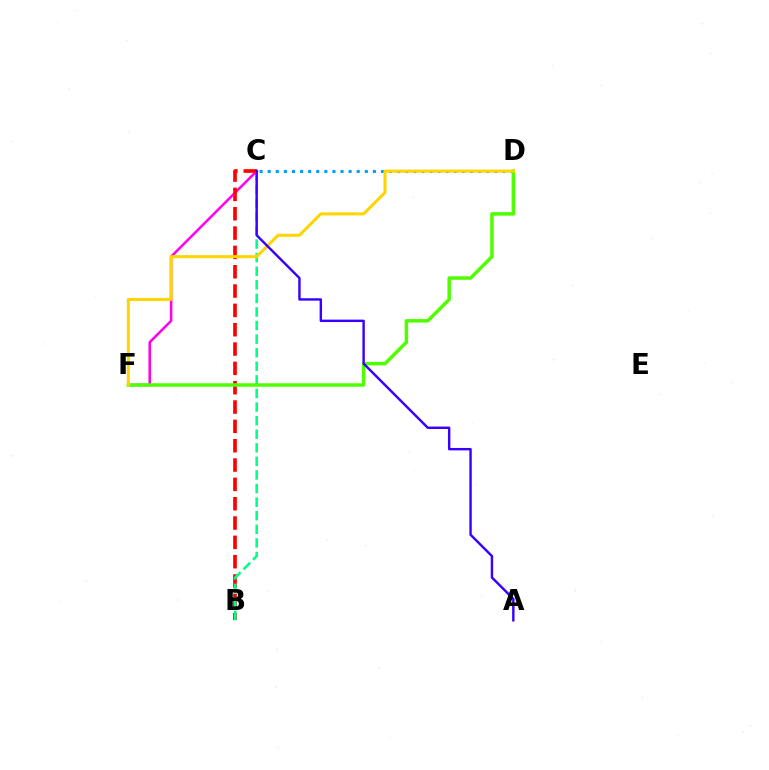{('C', 'D'): [{'color': '#009eff', 'line_style': 'dotted', 'thickness': 2.2}], ('C', 'F'): [{'color': '#ff00ed', 'line_style': 'solid', 'thickness': 1.84}], ('B', 'C'): [{'color': '#ff0000', 'line_style': 'dashed', 'thickness': 2.63}, {'color': '#00ff86', 'line_style': 'dashed', 'thickness': 1.85}], ('D', 'F'): [{'color': '#4fff00', 'line_style': 'solid', 'thickness': 2.51}, {'color': '#ffd500', 'line_style': 'solid', 'thickness': 2.19}], ('A', 'C'): [{'color': '#3700ff', 'line_style': 'solid', 'thickness': 1.74}]}